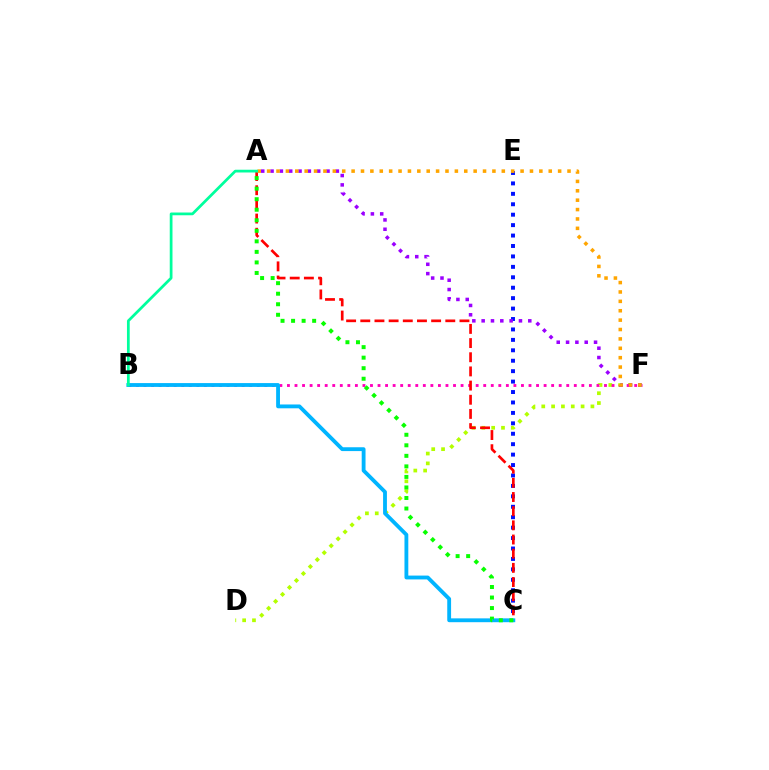{('D', 'F'): [{'color': '#b3ff00', 'line_style': 'dotted', 'thickness': 2.67}], ('B', 'F'): [{'color': '#ff00bd', 'line_style': 'dotted', 'thickness': 2.05}], ('C', 'E'): [{'color': '#0010ff', 'line_style': 'dotted', 'thickness': 2.83}], ('A', 'C'): [{'color': '#ff0000', 'line_style': 'dashed', 'thickness': 1.92}, {'color': '#08ff00', 'line_style': 'dotted', 'thickness': 2.86}], ('A', 'F'): [{'color': '#9b00ff', 'line_style': 'dotted', 'thickness': 2.53}, {'color': '#ffa500', 'line_style': 'dotted', 'thickness': 2.55}], ('B', 'C'): [{'color': '#00b5ff', 'line_style': 'solid', 'thickness': 2.76}], ('A', 'B'): [{'color': '#00ff9d', 'line_style': 'solid', 'thickness': 1.98}]}